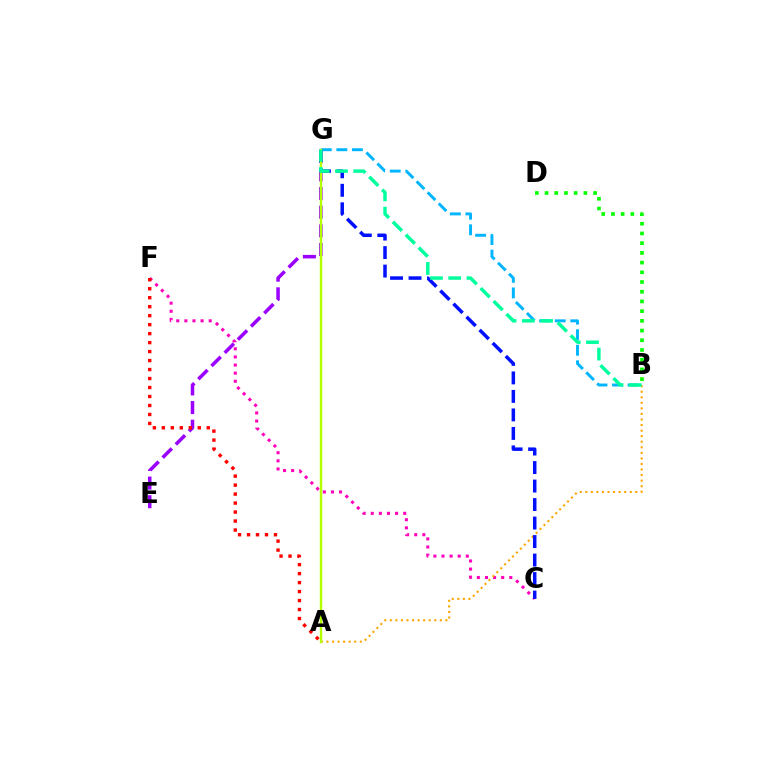{('C', 'F'): [{'color': '#ff00bd', 'line_style': 'dotted', 'thickness': 2.2}], ('A', 'B'): [{'color': '#ffa500', 'line_style': 'dotted', 'thickness': 1.51}], ('E', 'G'): [{'color': '#9b00ff', 'line_style': 'dashed', 'thickness': 2.53}], ('B', 'G'): [{'color': '#00b5ff', 'line_style': 'dashed', 'thickness': 2.11}, {'color': '#00ff9d', 'line_style': 'dashed', 'thickness': 2.48}], ('A', 'F'): [{'color': '#ff0000', 'line_style': 'dotted', 'thickness': 2.44}], ('C', 'G'): [{'color': '#0010ff', 'line_style': 'dashed', 'thickness': 2.51}], ('A', 'G'): [{'color': '#b3ff00', 'line_style': 'solid', 'thickness': 1.73}], ('B', 'D'): [{'color': '#08ff00', 'line_style': 'dotted', 'thickness': 2.64}]}